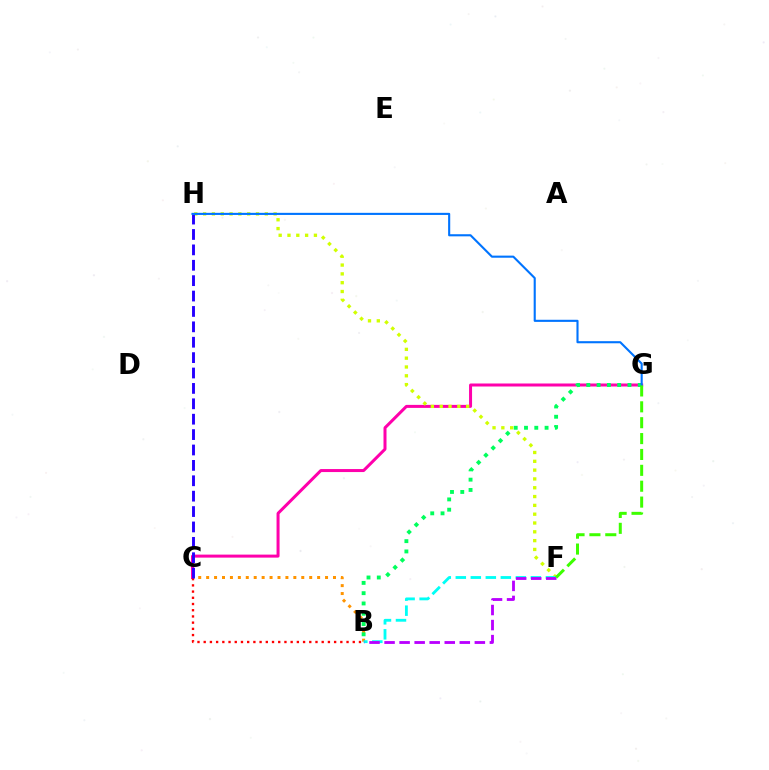{('C', 'G'): [{'color': '#ff00ac', 'line_style': 'solid', 'thickness': 2.17}], ('B', 'C'): [{'color': '#ff9400', 'line_style': 'dotted', 'thickness': 2.15}, {'color': '#ff0000', 'line_style': 'dotted', 'thickness': 1.69}], ('F', 'H'): [{'color': '#d1ff00', 'line_style': 'dotted', 'thickness': 2.39}], ('B', 'F'): [{'color': '#00fff6', 'line_style': 'dashed', 'thickness': 2.04}, {'color': '#b900ff', 'line_style': 'dashed', 'thickness': 2.04}], ('B', 'G'): [{'color': '#00ff5c', 'line_style': 'dotted', 'thickness': 2.79}], ('C', 'H'): [{'color': '#2500ff', 'line_style': 'dashed', 'thickness': 2.09}], ('G', 'H'): [{'color': '#0074ff', 'line_style': 'solid', 'thickness': 1.52}], ('F', 'G'): [{'color': '#3dff00', 'line_style': 'dashed', 'thickness': 2.16}]}